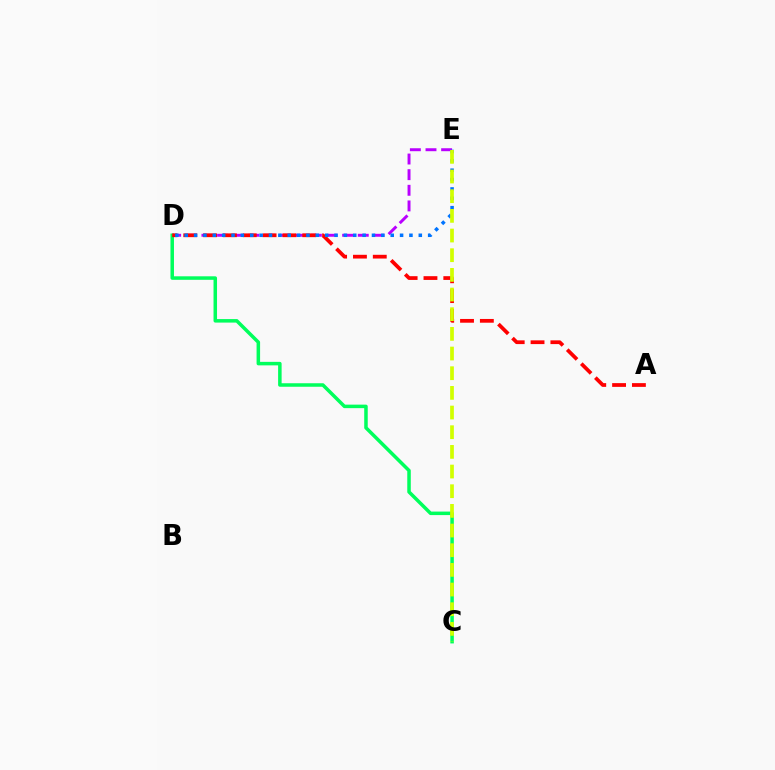{('D', 'E'): [{'color': '#b900ff', 'line_style': 'dashed', 'thickness': 2.12}, {'color': '#0074ff', 'line_style': 'dotted', 'thickness': 2.54}], ('C', 'D'): [{'color': '#00ff5c', 'line_style': 'solid', 'thickness': 2.53}], ('A', 'D'): [{'color': '#ff0000', 'line_style': 'dashed', 'thickness': 2.69}], ('C', 'E'): [{'color': '#d1ff00', 'line_style': 'dashed', 'thickness': 2.67}]}